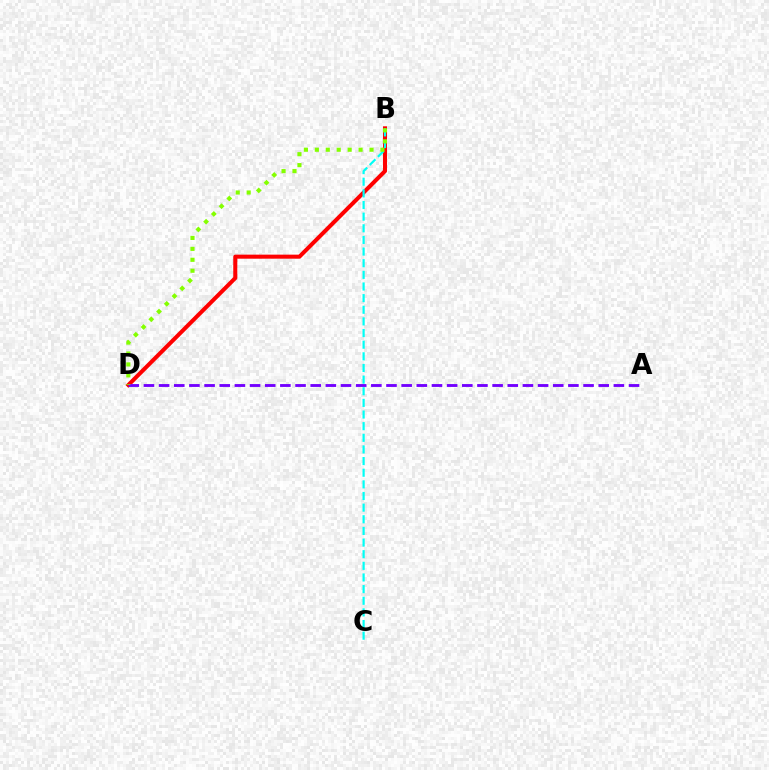{('B', 'D'): [{'color': '#ff0000', 'line_style': 'solid', 'thickness': 2.91}, {'color': '#84ff00', 'line_style': 'dotted', 'thickness': 2.97}], ('B', 'C'): [{'color': '#00fff6', 'line_style': 'dashed', 'thickness': 1.58}], ('A', 'D'): [{'color': '#7200ff', 'line_style': 'dashed', 'thickness': 2.06}]}